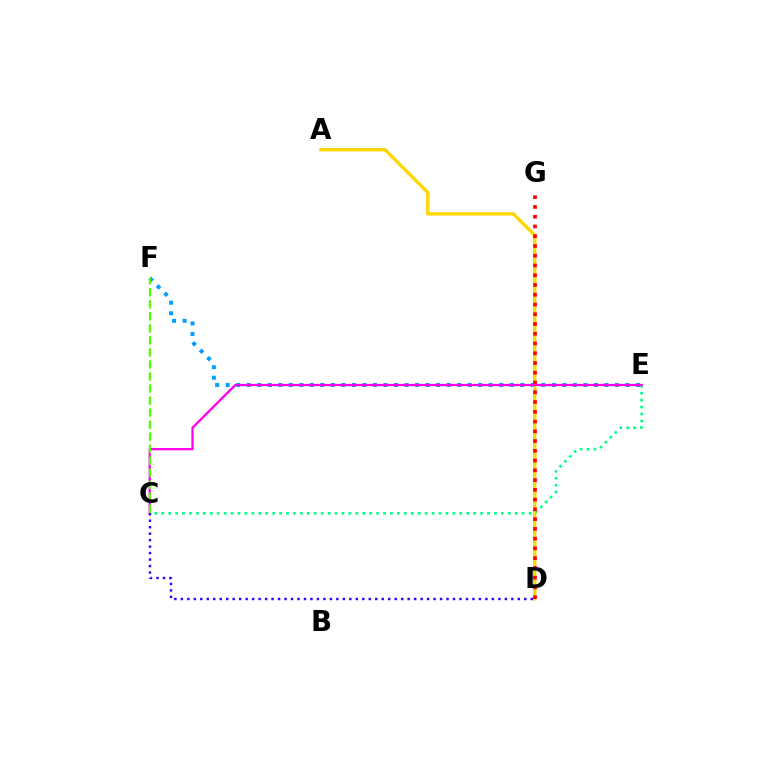{('E', 'F'): [{'color': '#009eff', 'line_style': 'dotted', 'thickness': 2.86}], ('C', 'E'): [{'color': '#00ff86', 'line_style': 'dotted', 'thickness': 1.88}, {'color': '#ff00ed', 'line_style': 'solid', 'thickness': 1.62}], ('A', 'D'): [{'color': '#ffd500', 'line_style': 'solid', 'thickness': 2.4}], ('D', 'G'): [{'color': '#ff0000', 'line_style': 'dotted', 'thickness': 2.65}], ('C', 'F'): [{'color': '#4fff00', 'line_style': 'dashed', 'thickness': 1.63}], ('C', 'D'): [{'color': '#3700ff', 'line_style': 'dotted', 'thickness': 1.76}]}